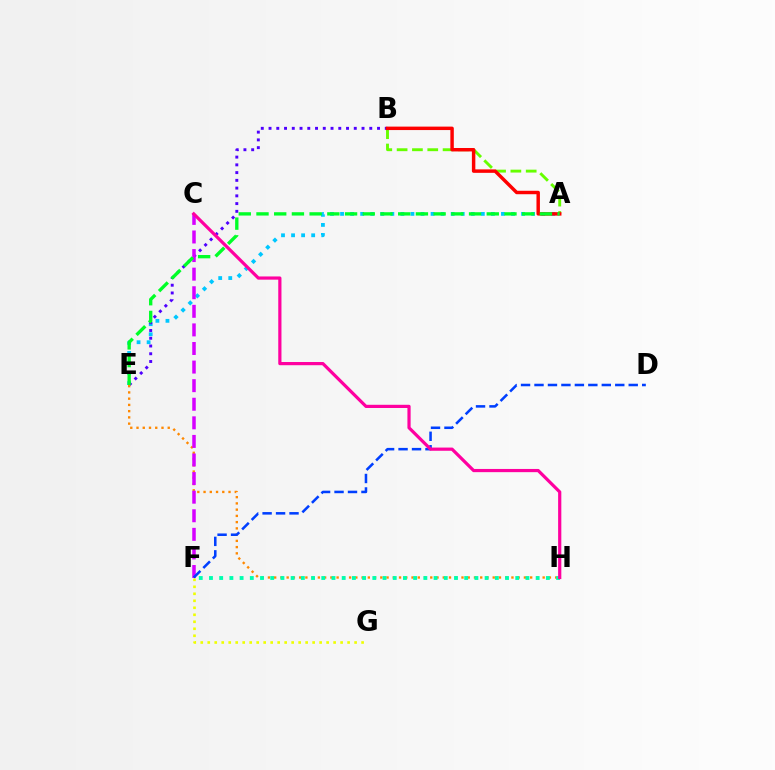{('A', 'B'): [{'color': '#66ff00', 'line_style': 'dashed', 'thickness': 2.08}, {'color': '#ff0000', 'line_style': 'solid', 'thickness': 2.48}], ('A', 'E'): [{'color': '#00c7ff', 'line_style': 'dotted', 'thickness': 2.73}, {'color': '#00ff27', 'line_style': 'dashed', 'thickness': 2.41}], ('B', 'E'): [{'color': '#4f00ff', 'line_style': 'dotted', 'thickness': 2.11}], ('E', 'H'): [{'color': '#ff8800', 'line_style': 'dotted', 'thickness': 1.7}], ('C', 'F'): [{'color': '#d600ff', 'line_style': 'dashed', 'thickness': 2.52}], ('F', 'G'): [{'color': '#eeff00', 'line_style': 'dotted', 'thickness': 1.9}], ('D', 'F'): [{'color': '#003fff', 'line_style': 'dashed', 'thickness': 1.83}], ('F', 'H'): [{'color': '#00ffaf', 'line_style': 'dotted', 'thickness': 2.77}], ('C', 'H'): [{'color': '#ff00a0', 'line_style': 'solid', 'thickness': 2.31}]}